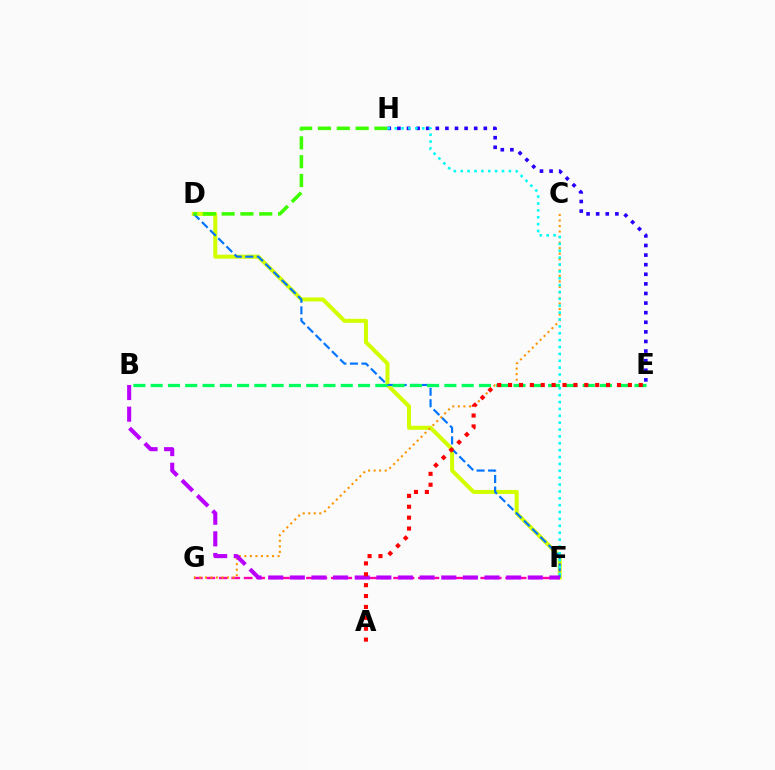{('D', 'F'): [{'color': '#d1ff00', 'line_style': 'solid', 'thickness': 2.89}, {'color': '#0074ff', 'line_style': 'dashed', 'thickness': 1.57}], ('E', 'H'): [{'color': '#2500ff', 'line_style': 'dotted', 'thickness': 2.61}], ('F', 'G'): [{'color': '#ff00ac', 'line_style': 'dashed', 'thickness': 1.69}], ('C', 'G'): [{'color': '#ff9400', 'line_style': 'dotted', 'thickness': 1.5}], ('D', 'H'): [{'color': '#3dff00', 'line_style': 'dashed', 'thickness': 2.56}], ('F', 'H'): [{'color': '#00fff6', 'line_style': 'dotted', 'thickness': 1.87}], ('B', 'F'): [{'color': '#b900ff', 'line_style': 'dashed', 'thickness': 2.94}], ('B', 'E'): [{'color': '#00ff5c', 'line_style': 'dashed', 'thickness': 2.35}], ('A', 'E'): [{'color': '#ff0000', 'line_style': 'dotted', 'thickness': 2.96}]}